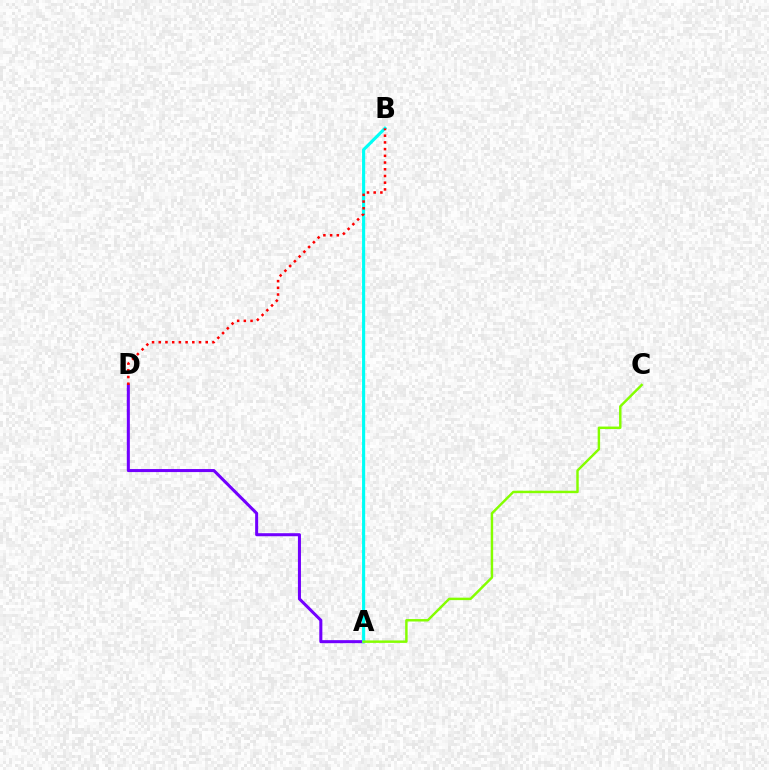{('A', 'D'): [{'color': '#7200ff', 'line_style': 'solid', 'thickness': 2.19}], ('A', 'B'): [{'color': '#00fff6', 'line_style': 'solid', 'thickness': 2.25}], ('A', 'C'): [{'color': '#84ff00', 'line_style': 'solid', 'thickness': 1.76}], ('B', 'D'): [{'color': '#ff0000', 'line_style': 'dotted', 'thickness': 1.82}]}